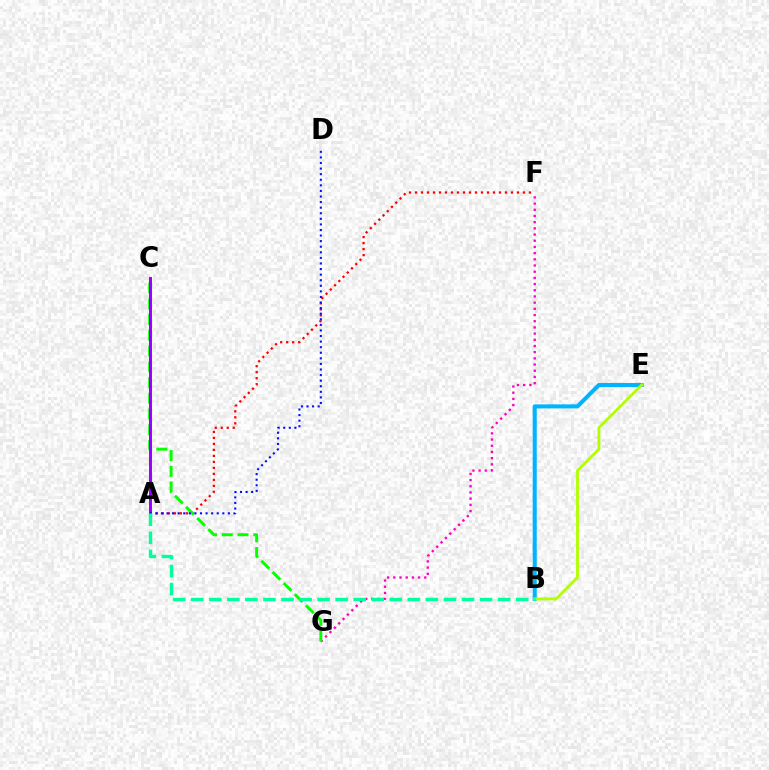{('B', 'E'): [{'color': '#00b5ff', 'line_style': 'solid', 'thickness': 2.92}, {'color': '#b3ff00', 'line_style': 'solid', 'thickness': 2.05}], ('A', 'F'): [{'color': '#ff0000', 'line_style': 'dotted', 'thickness': 1.63}], ('F', 'G'): [{'color': '#ff00bd', 'line_style': 'dotted', 'thickness': 1.68}], ('A', 'C'): [{'color': '#ffa500', 'line_style': 'dotted', 'thickness': 1.97}, {'color': '#9b00ff', 'line_style': 'solid', 'thickness': 2.13}], ('C', 'G'): [{'color': '#08ff00', 'line_style': 'dashed', 'thickness': 2.14}], ('A', 'D'): [{'color': '#0010ff', 'line_style': 'dotted', 'thickness': 1.52}], ('A', 'B'): [{'color': '#00ff9d', 'line_style': 'dashed', 'thickness': 2.45}]}